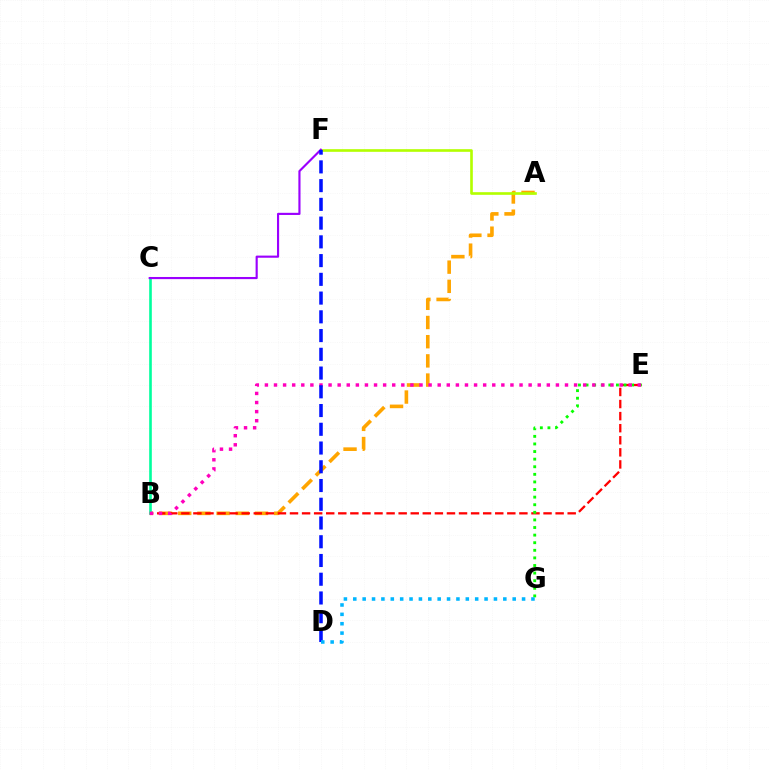{('A', 'B'): [{'color': '#ffa500', 'line_style': 'dashed', 'thickness': 2.61}], ('B', 'E'): [{'color': '#ff0000', 'line_style': 'dashed', 'thickness': 1.64}, {'color': '#ff00bd', 'line_style': 'dotted', 'thickness': 2.47}], ('B', 'C'): [{'color': '#00ff9d', 'line_style': 'solid', 'thickness': 1.89}], ('E', 'G'): [{'color': '#08ff00', 'line_style': 'dotted', 'thickness': 2.06}], ('A', 'F'): [{'color': '#b3ff00', 'line_style': 'solid', 'thickness': 1.9}], ('C', 'F'): [{'color': '#9b00ff', 'line_style': 'solid', 'thickness': 1.54}], ('D', 'F'): [{'color': '#0010ff', 'line_style': 'dashed', 'thickness': 2.55}], ('D', 'G'): [{'color': '#00b5ff', 'line_style': 'dotted', 'thickness': 2.55}]}